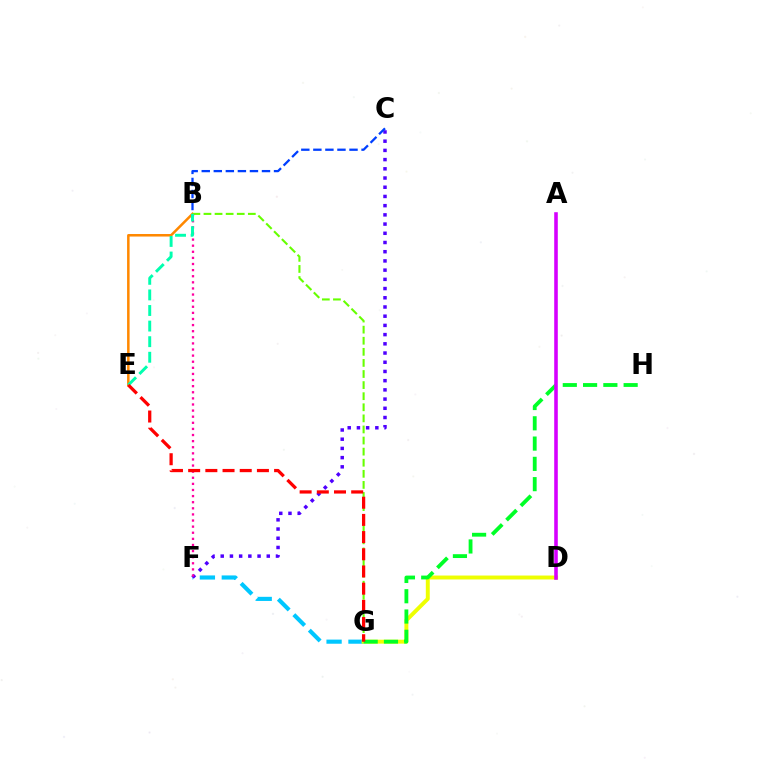{('B', 'E'): [{'color': '#ff8800', 'line_style': 'solid', 'thickness': 1.82}, {'color': '#00ffaf', 'line_style': 'dashed', 'thickness': 2.12}], ('F', 'G'): [{'color': '#00c7ff', 'line_style': 'dashed', 'thickness': 2.97}], ('C', 'F'): [{'color': '#4f00ff', 'line_style': 'dotted', 'thickness': 2.5}], ('D', 'G'): [{'color': '#eeff00', 'line_style': 'solid', 'thickness': 2.83}], ('B', 'C'): [{'color': '#003fff', 'line_style': 'dashed', 'thickness': 1.64}], ('B', 'G'): [{'color': '#66ff00', 'line_style': 'dashed', 'thickness': 1.51}], ('G', 'H'): [{'color': '#00ff27', 'line_style': 'dashed', 'thickness': 2.76}], ('A', 'D'): [{'color': '#d600ff', 'line_style': 'solid', 'thickness': 2.58}], ('B', 'F'): [{'color': '#ff00a0', 'line_style': 'dotted', 'thickness': 1.66}], ('E', 'G'): [{'color': '#ff0000', 'line_style': 'dashed', 'thickness': 2.34}]}